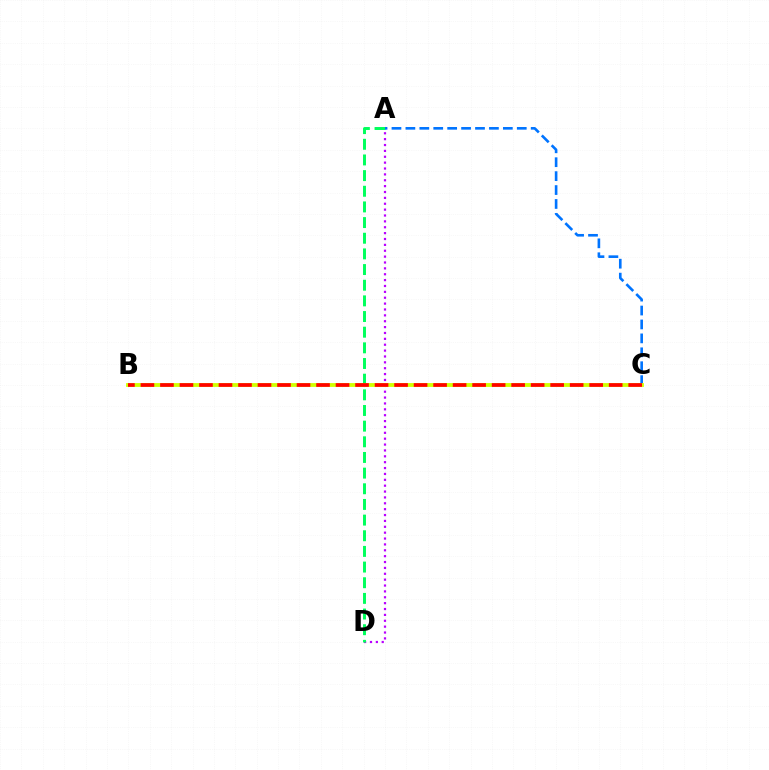{('A', 'D'): [{'color': '#b900ff', 'line_style': 'dotted', 'thickness': 1.6}, {'color': '#00ff5c', 'line_style': 'dashed', 'thickness': 2.13}], ('A', 'C'): [{'color': '#0074ff', 'line_style': 'dashed', 'thickness': 1.89}], ('B', 'C'): [{'color': '#d1ff00', 'line_style': 'solid', 'thickness': 2.76}, {'color': '#ff0000', 'line_style': 'dashed', 'thickness': 2.65}]}